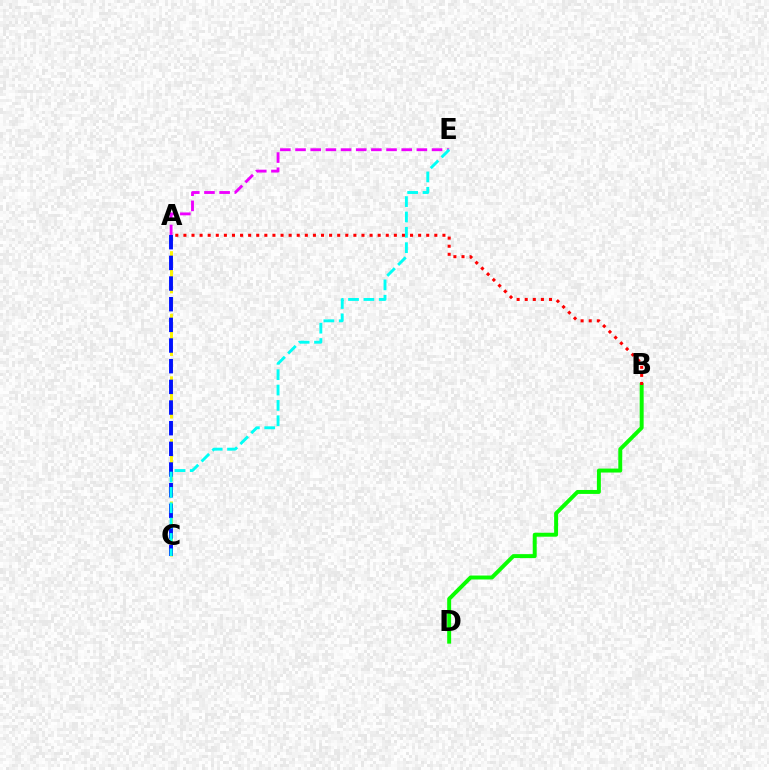{('A', 'E'): [{'color': '#ee00ff', 'line_style': 'dashed', 'thickness': 2.06}], ('A', 'C'): [{'color': '#fcf500', 'line_style': 'dashed', 'thickness': 2.13}, {'color': '#0010ff', 'line_style': 'dashed', 'thickness': 2.81}], ('B', 'D'): [{'color': '#08ff00', 'line_style': 'solid', 'thickness': 2.84}], ('A', 'B'): [{'color': '#ff0000', 'line_style': 'dotted', 'thickness': 2.2}], ('C', 'E'): [{'color': '#00fff6', 'line_style': 'dashed', 'thickness': 2.09}]}